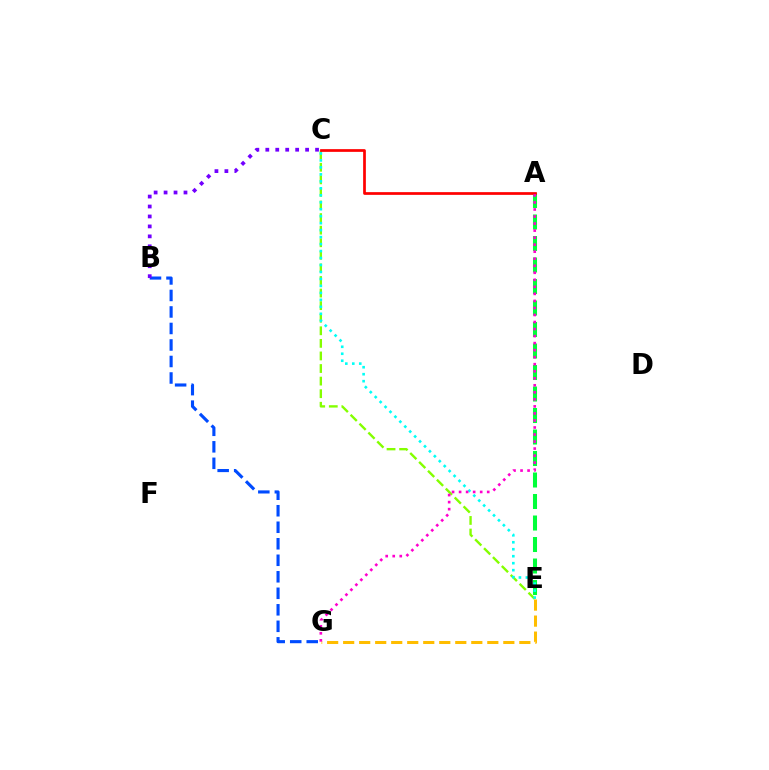{('A', 'E'): [{'color': '#00ff39', 'line_style': 'dashed', 'thickness': 2.92}], ('B', 'G'): [{'color': '#004bff', 'line_style': 'dashed', 'thickness': 2.24}], ('C', 'E'): [{'color': '#84ff00', 'line_style': 'dashed', 'thickness': 1.71}, {'color': '#00fff6', 'line_style': 'dotted', 'thickness': 1.89}], ('B', 'C'): [{'color': '#7200ff', 'line_style': 'dotted', 'thickness': 2.7}], ('A', 'C'): [{'color': '#ff0000', 'line_style': 'solid', 'thickness': 1.96}], ('E', 'G'): [{'color': '#ffbd00', 'line_style': 'dashed', 'thickness': 2.18}], ('A', 'G'): [{'color': '#ff00cf', 'line_style': 'dotted', 'thickness': 1.91}]}